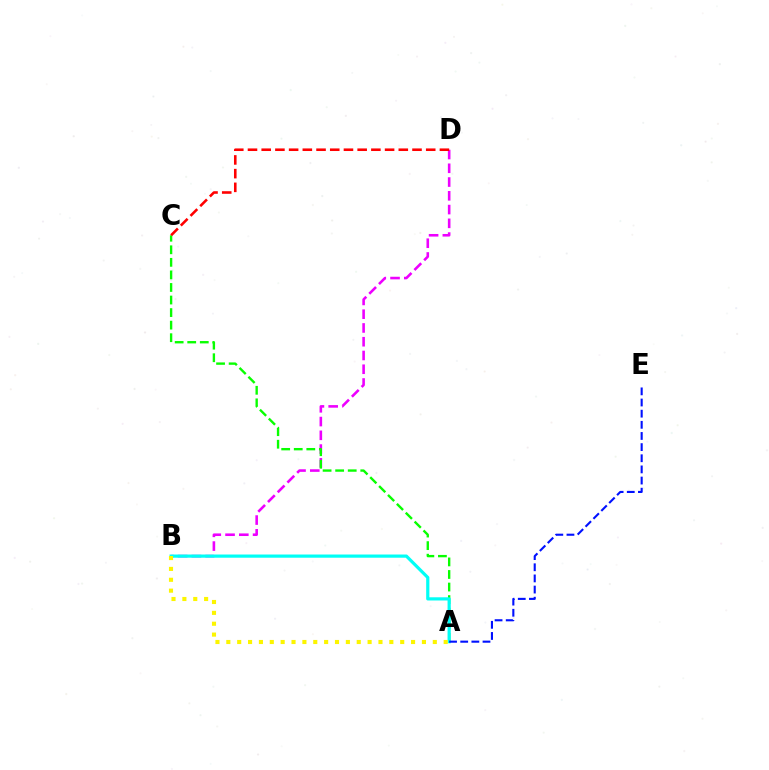{('B', 'D'): [{'color': '#ee00ff', 'line_style': 'dashed', 'thickness': 1.87}], ('A', 'C'): [{'color': '#08ff00', 'line_style': 'dashed', 'thickness': 1.71}], ('A', 'B'): [{'color': '#00fff6', 'line_style': 'solid', 'thickness': 2.3}, {'color': '#fcf500', 'line_style': 'dotted', 'thickness': 2.95}], ('C', 'D'): [{'color': '#ff0000', 'line_style': 'dashed', 'thickness': 1.86}], ('A', 'E'): [{'color': '#0010ff', 'line_style': 'dashed', 'thickness': 1.51}]}